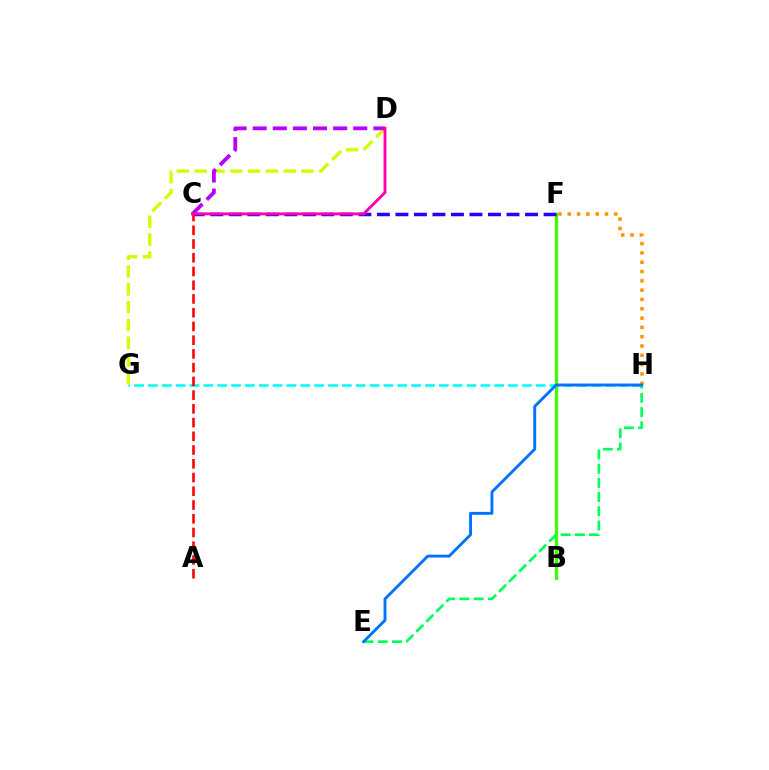{('G', 'H'): [{'color': '#00fff6', 'line_style': 'dashed', 'thickness': 1.88}], ('F', 'H'): [{'color': '#ff9400', 'line_style': 'dotted', 'thickness': 2.53}], ('B', 'F'): [{'color': '#3dff00', 'line_style': 'solid', 'thickness': 2.34}], ('C', 'F'): [{'color': '#2500ff', 'line_style': 'dashed', 'thickness': 2.52}], ('E', 'H'): [{'color': '#00ff5c', 'line_style': 'dashed', 'thickness': 1.93}, {'color': '#0074ff', 'line_style': 'solid', 'thickness': 2.09}], ('D', 'G'): [{'color': '#d1ff00', 'line_style': 'dashed', 'thickness': 2.42}], ('A', 'C'): [{'color': '#ff0000', 'line_style': 'dashed', 'thickness': 1.87}], ('C', 'D'): [{'color': '#b900ff', 'line_style': 'dashed', 'thickness': 2.73}, {'color': '#ff00ac', 'line_style': 'solid', 'thickness': 2.09}]}